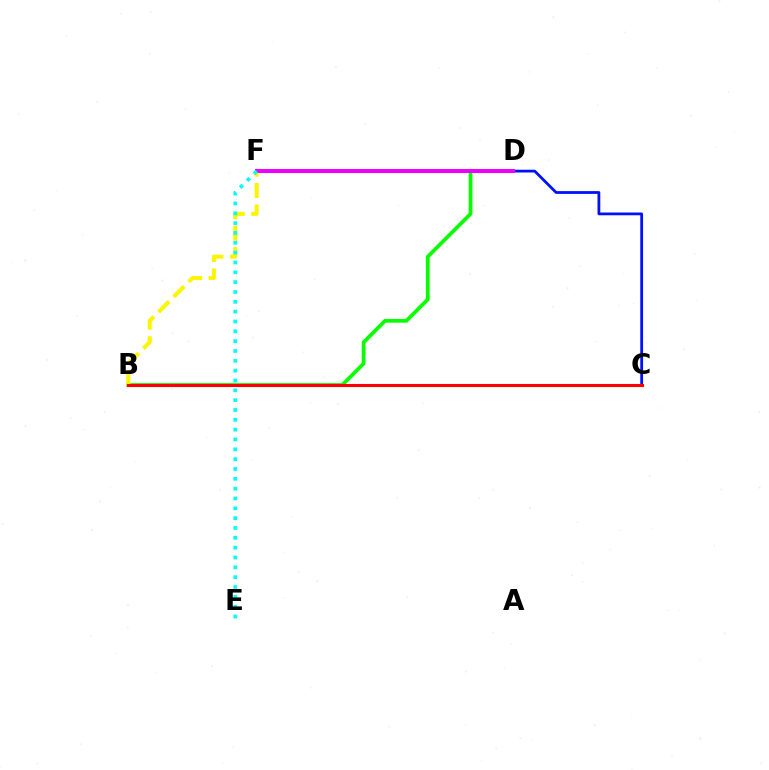{('C', 'D'): [{'color': '#0010ff', 'line_style': 'solid', 'thickness': 1.99}], ('B', 'D'): [{'color': '#08ff00', 'line_style': 'solid', 'thickness': 2.69}], ('B', 'F'): [{'color': '#fcf500', 'line_style': 'dashed', 'thickness': 2.9}], ('D', 'F'): [{'color': '#ee00ff', 'line_style': 'solid', 'thickness': 2.9}], ('E', 'F'): [{'color': '#00fff6', 'line_style': 'dotted', 'thickness': 2.67}], ('B', 'C'): [{'color': '#ff0000', 'line_style': 'solid', 'thickness': 2.22}]}